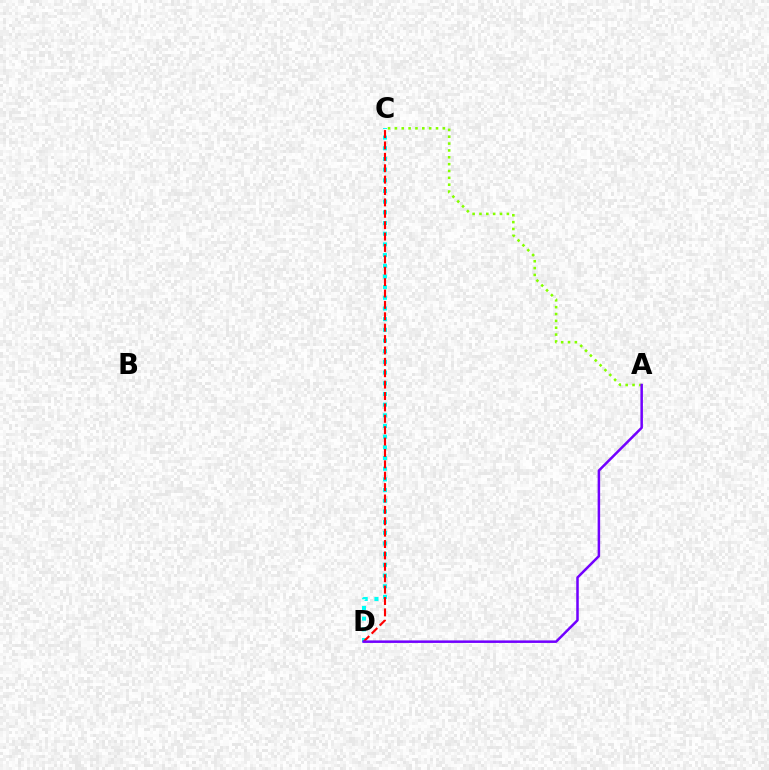{('A', 'C'): [{'color': '#84ff00', 'line_style': 'dotted', 'thickness': 1.86}], ('C', 'D'): [{'color': '#00fff6', 'line_style': 'dotted', 'thickness': 2.9}, {'color': '#ff0000', 'line_style': 'dashed', 'thickness': 1.55}], ('A', 'D'): [{'color': '#7200ff', 'line_style': 'solid', 'thickness': 1.81}]}